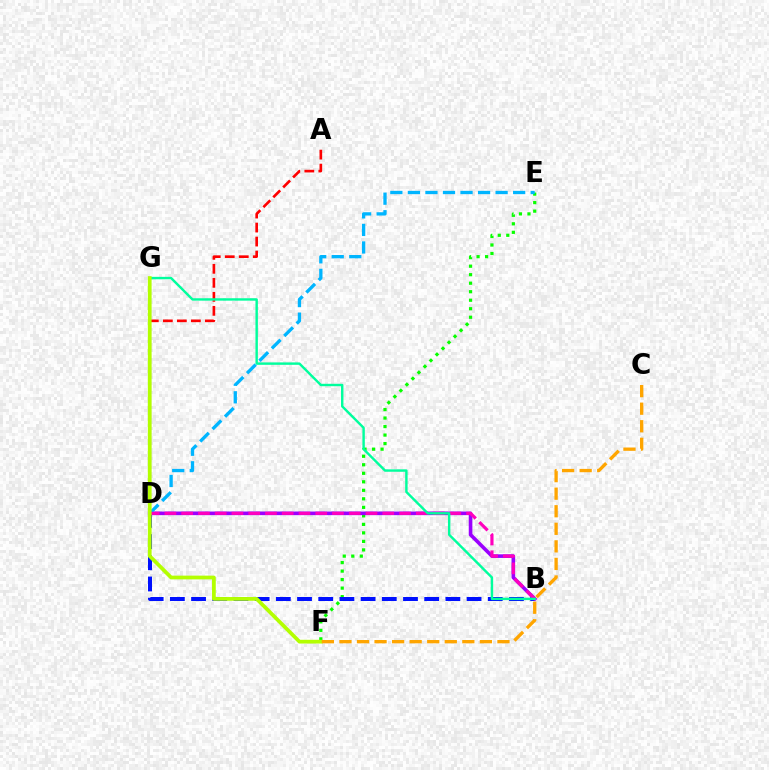{('E', 'F'): [{'color': '#08ff00', 'line_style': 'dotted', 'thickness': 2.31}], ('B', 'D'): [{'color': '#0010ff', 'line_style': 'dashed', 'thickness': 2.88}, {'color': '#9b00ff', 'line_style': 'solid', 'thickness': 2.6}, {'color': '#ff00bd', 'line_style': 'dashed', 'thickness': 2.28}], ('D', 'E'): [{'color': '#00b5ff', 'line_style': 'dashed', 'thickness': 2.38}], ('A', 'D'): [{'color': '#ff0000', 'line_style': 'dashed', 'thickness': 1.9}], ('B', 'G'): [{'color': '#00ff9d', 'line_style': 'solid', 'thickness': 1.74}], ('F', 'G'): [{'color': '#b3ff00', 'line_style': 'solid', 'thickness': 2.69}], ('C', 'F'): [{'color': '#ffa500', 'line_style': 'dashed', 'thickness': 2.39}]}